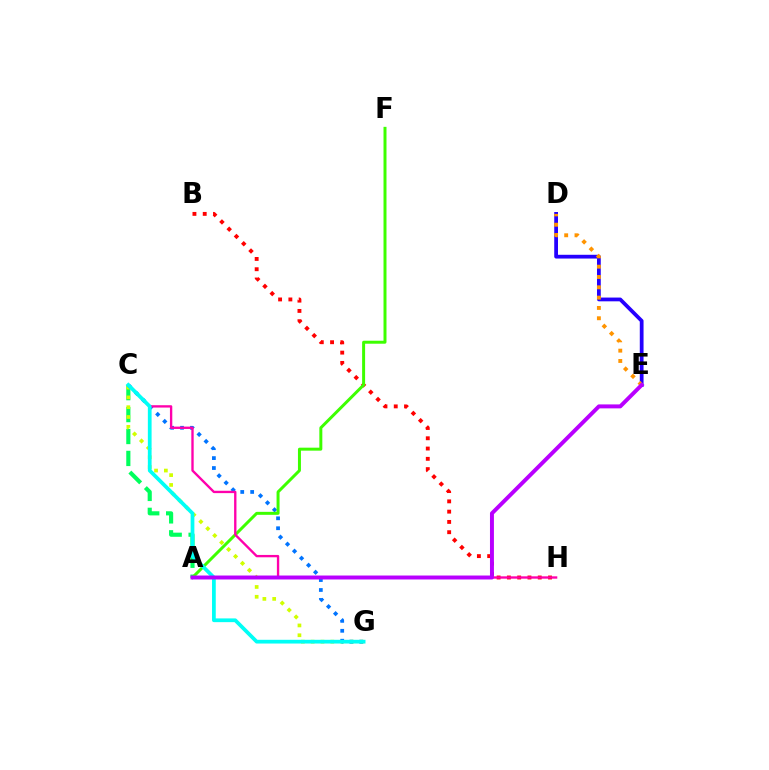{('A', 'C'): [{'color': '#00ff5c', 'line_style': 'dashed', 'thickness': 2.98}], ('C', 'G'): [{'color': '#d1ff00', 'line_style': 'dotted', 'thickness': 2.67}, {'color': '#0074ff', 'line_style': 'dotted', 'thickness': 2.7}, {'color': '#00fff6', 'line_style': 'solid', 'thickness': 2.69}], ('B', 'H'): [{'color': '#ff0000', 'line_style': 'dotted', 'thickness': 2.79}], ('A', 'F'): [{'color': '#3dff00', 'line_style': 'solid', 'thickness': 2.15}], ('D', 'E'): [{'color': '#2500ff', 'line_style': 'solid', 'thickness': 2.71}, {'color': '#ff9400', 'line_style': 'dotted', 'thickness': 2.8}], ('C', 'H'): [{'color': '#ff00ac', 'line_style': 'solid', 'thickness': 1.69}], ('A', 'E'): [{'color': '#b900ff', 'line_style': 'solid', 'thickness': 2.85}]}